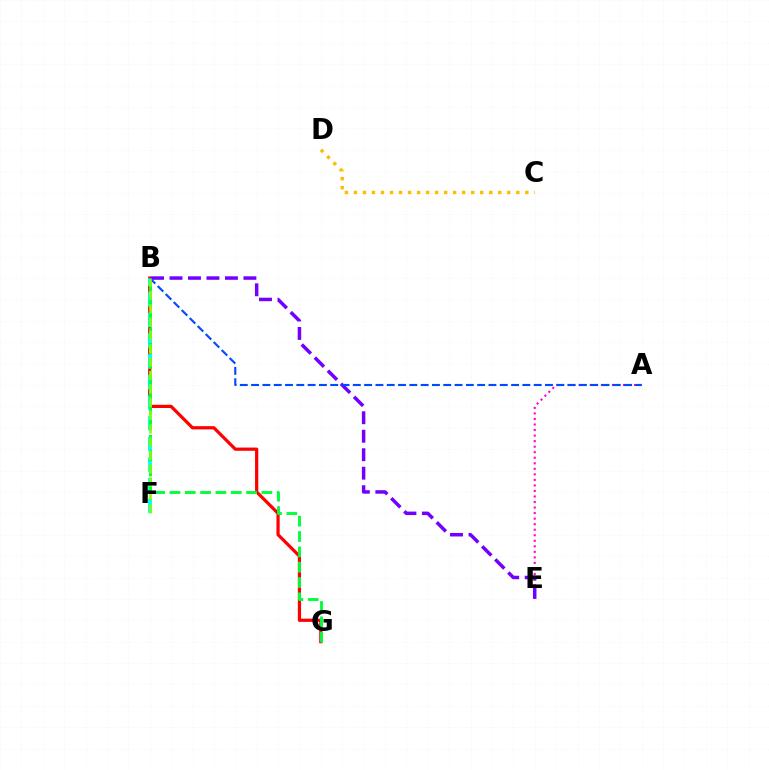{('A', 'E'): [{'color': '#ff00cf', 'line_style': 'dotted', 'thickness': 1.5}], ('B', 'G'): [{'color': '#ff0000', 'line_style': 'solid', 'thickness': 2.32}, {'color': '#00ff39', 'line_style': 'dashed', 'thickness': 2.08}], ('B', 'F'): [{'color': '#00fff6', 'line_style': 'dashed', 'thickness': 2.8}, {'color': '#84ff00', 'line_style': 'dashed', 'thickness': 1.81}], ('B', 'E'): [{'color': '#7200ff', 'line_style': 'dashed', 'thickness': 2.51}], ('A', 'B'): [{'color': '#004bff', 'line_style': 'dashed', 'thickness': 1.54}], ('C', 'D'): [{'color': '#ffbd00', 'line_style': 'dotted', 'thickness': 2.45}]}